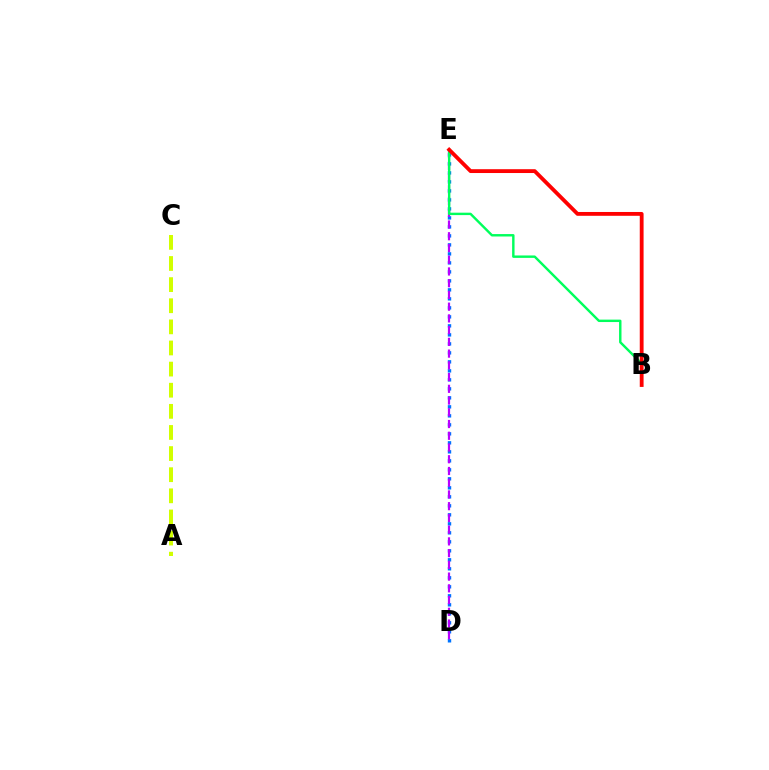{('D', 'E'): [{'color': '#0074ff', 'line_style': 'dotted', 'thickness': 2.44}, {'color': '#b900ff', 'line_style': 'dashed', 'thickness': 1.59}], ('A', 'C'): [{'color': '#d1ff00', 'line_style': 'dashed', 'thickness': 2.87}], ('B', 'E'): [{'color': '#00ff5c', 'line_style': 'solid', 'thickness': 1.74}, {'color': '#ff0000', 'line_style': 'solid', 'thickness': 2.75}]}